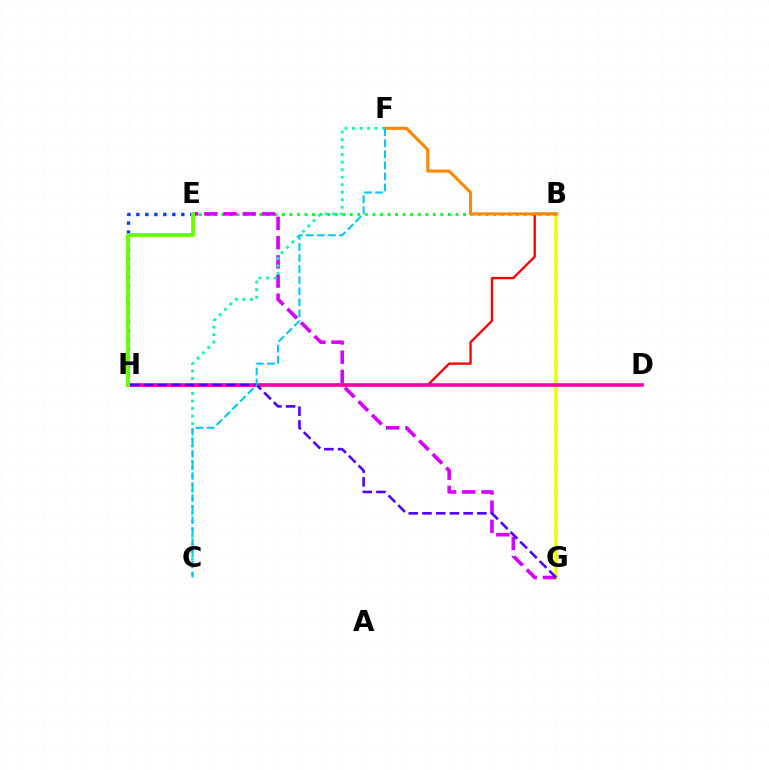{('B', 'G'): [{'color': '#eeff00', 'line_style': 'solid', 'thickness': 2.54}], ('B', 'E'): [{'color': '#00ff27', 'line_style': 'dotted', 'thickness': 2.05}], ('E', 'H'): [{'color': '#003fff', 'line_style': 'dotted', 'thickness': 2.44}, {'color': '#66ff00', 'line_style': 'solid', 'thickness': 2.77}], ('E', 'G'): [{'color': '#d600ff', 'line_style': 'dashed', 'thickness': 2.61}], ('C', 'F'): [{'color': '#00ffaf', 'line_style': 'dotted', 'thickness': 2.04}, {'color': '#00c7ff', 'line_style': 'dashed', 'thickness': 1.5}], ('B', 'H'): [{'color': '#ff0000', 'line_style': 'solid', 'thickness': 1.68}], ('D', 'H'): [{'color': '#ff00a0', 'line_style': 'solid', 'thickness': 2.59}], ('B', 'F'): [{'color': '#ff8800', 'line_style': 'solid', 'thickness': 2.22}], ('G', 'H'): [{'color': '#4f00ff', 'line_style': 'dashed', 'thickness': 1.86}]}